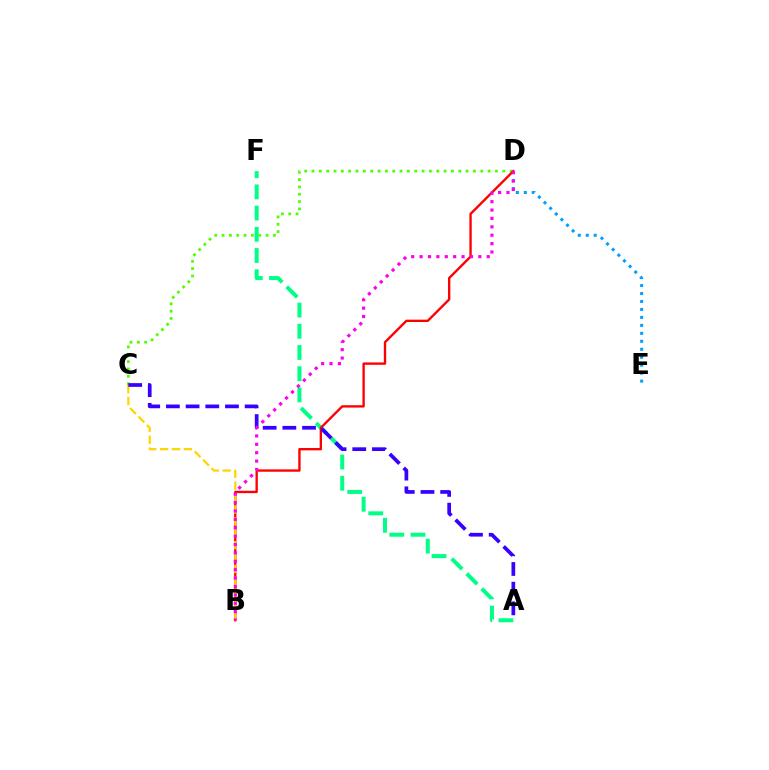{('C', 'D'): [{'color': '#4fff00', 'line_style': 'dotted', 'thickness': 1.99}], ('A', 'F'): [{'color': '#00ff86', 'line_style': 'dashed', 'thickness': 2.88}], ('D', 'E'): [{'color': '#009eff', 'line_style': 'dotted', 'thickness': 2.16}], ('B', 'D'): [{'color': '#ff0000', 'line_style': 'solid', 'thickness': 1.7}, {'color': '#ff00ed', 'line_style': 'dotted', 'thickness': 2.28}], ('B', 'C'): [{'color': '#ffd500', 'line_style': 'dashed', 'thickness': 1.62}], ('A', 'C'): [{'color': '#3700ff', 'line_style': 'dashed', 'thickness': 2.68}]}